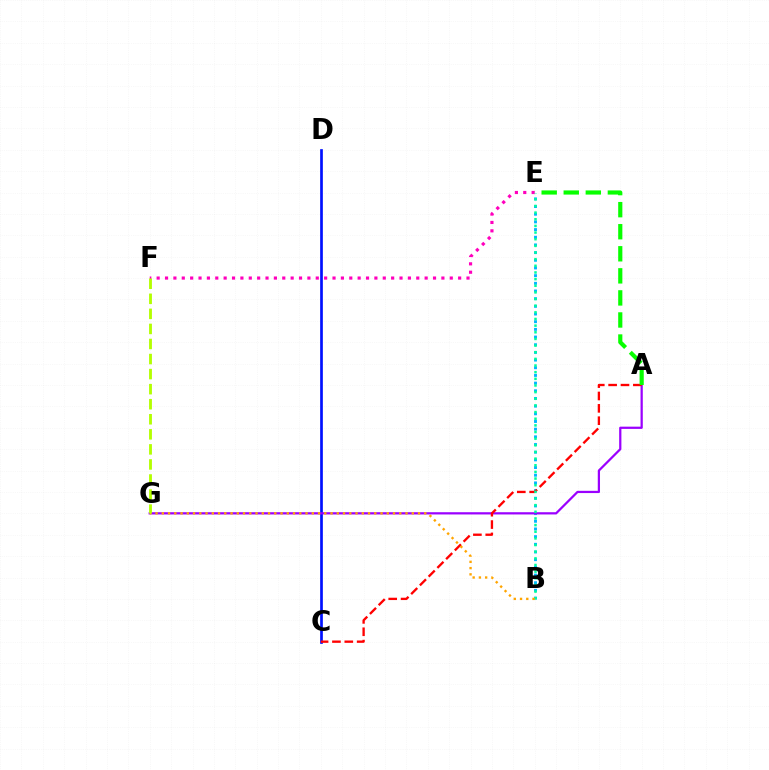{('C', 'D'): [{'color': '#0010ff', 'line_style': 'solid', 'thickness': 1.94}], ('B', 'E'): [{'color': '#00b5ff', 'line_style': 'dotted', 'thickness': 2.09}, {'color': '#00ff9d', 'line_style': 'dotted', 'thickness': 1.81}], ('A', 'G'): [{'color': '#9b00ff', 'line_style': 'solid', 'thickness': 1.61}], ('A', 'C'): [{'color': '#ff0000', 'line_style': 'dashed', 'thickness': 1.68}], ('A', 'E'): [{'color': '#08ff00', 'line_style': 'dashed', 'thickness': 3.0}], ('E', 'F'): [{'color': '#ff00bd', 'line_style': 'dotted', 'thickness': 2.28}], ('B', 'G'): [{'color': '#ffa500', 'line_style': 'dotted', 'thickness': 1.7}], ('F', 'G'): [{'color': '#b3ff00', 'line_style': 'dashed', 'thickness': 2.05}]}